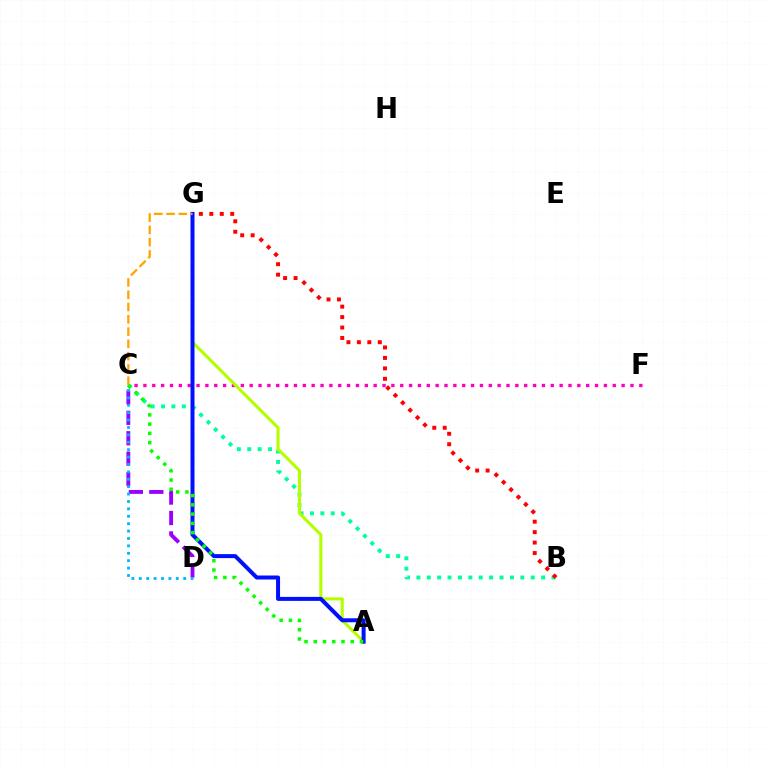{('B', 'C'): [{'color': '#00ff9d', 'line_style': 'dotted', 'thickness': 2.82}], ('C', 'D'): [{'color': '#9b00ff', 'line_style': 'dashed', 'thickness': 2.77}, {'color': '#00b5ff', 'line_style': 'dotted', 'thickness': 2.01}], ('C', 'F'): [{'color': '#ff00bd', 'line_style': 'dotted', 'thickness': 2.41}], ('A', 'G'): [{'color': '#b3ff00', 'line_style': 'solid', 'thickness': 2.22}, {'color': '#0010ff', 'line_style': 'solid', 'thickness': 2.88}], ('B', 'G'): [{'color': '#ff0000', 'line_style': 'dotted', 'thickness': 2.84}], ('C', 'G'): [{'color': '#ffa500', 'line_style': 'dashed', 'thickness': 1.67}], ('A', 'C'): [{'color': '#08ff00', 'line_style': 'dotted', 'thickness': 2.51}]}